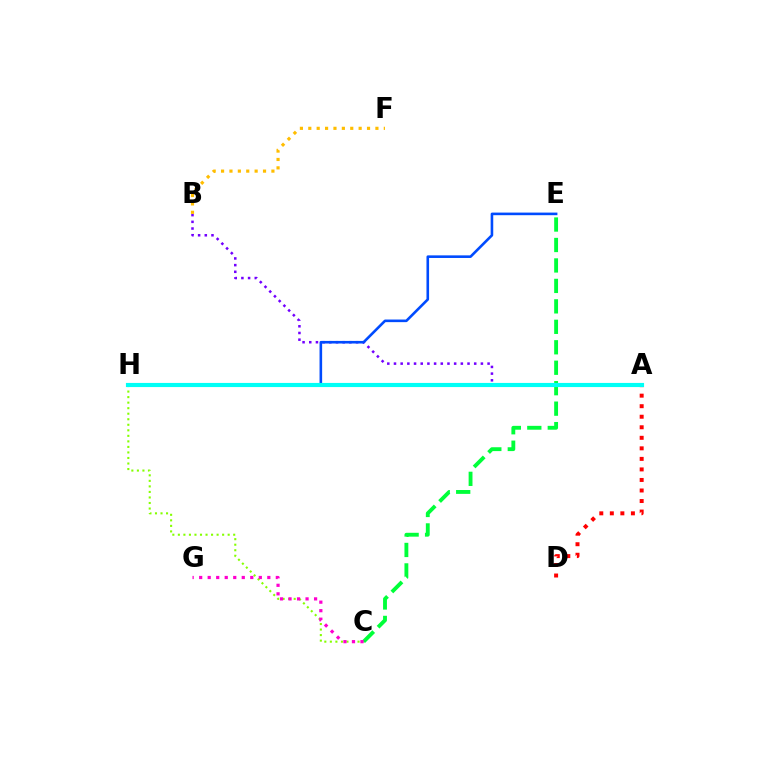{('A', 'D'): [{'color': '#ff0000', 'line_style': 'dotted', 'thickness': 2.86}], ('A', 'B'): [{'color': '#7200ff', 'line_style': 'dotted', 'thickness': 1.82}], ('C', 'H'): [{'color': '#84ff00', 'line_style': 'dotted', 'thickness': 1.5}], ('C', 'E'): [{'color': '#00ff39', 'line_style': 'dashed', 'thickness': 2.78}], ('C', 'G'): [{'color': '#ff00cf', 'line_style': 'dotted', 'thickness': 2.31}], ('B', 'F'): [{'color': '#ffbd00', 'line_style': 'dotted', 'thickness': 2.28}], ('E', 'H'): [{'color': '#004bff', 'line_style': 'solid', 'thickness': 1.87}], ('A', 'H'): [{'color': '#00fff6', 'line_style': 'solid', 'thickness': 2.98}]}